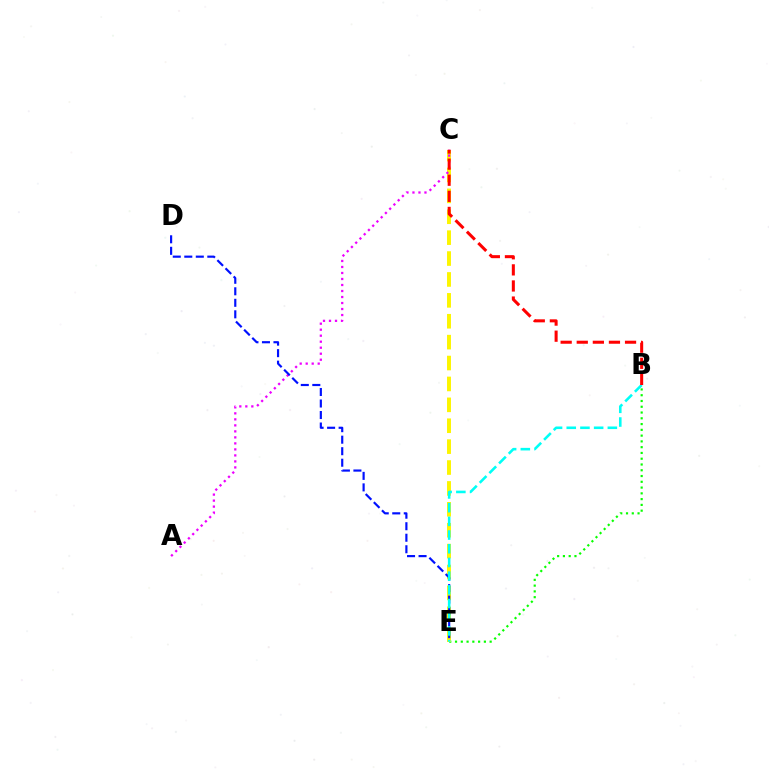{('B', 'E'): [{'color': '#08ff00', 'line_style': 'dotted', 'thickness': 1.57}, {'color': '#00fff6', 'line_style': 'dashed', 'thickness': 1.86}], ('C', 'E'): [{'color': '#fcf500', 'line_style': 'dashed', 'thickness': 2.84}], ('A', 'C'): [{'color': '#ee00ff', 'line_style': 'dotted', 'thickness': 1.63}], ('D', 'E'): [{'color': '#0010ff', 'line_style': 'dashed', 'thickness': 1.56}], ('B', 'C'): [{'color': '#ff0000', 'line_style': 'dashed', 'thickness': 2.19}]}